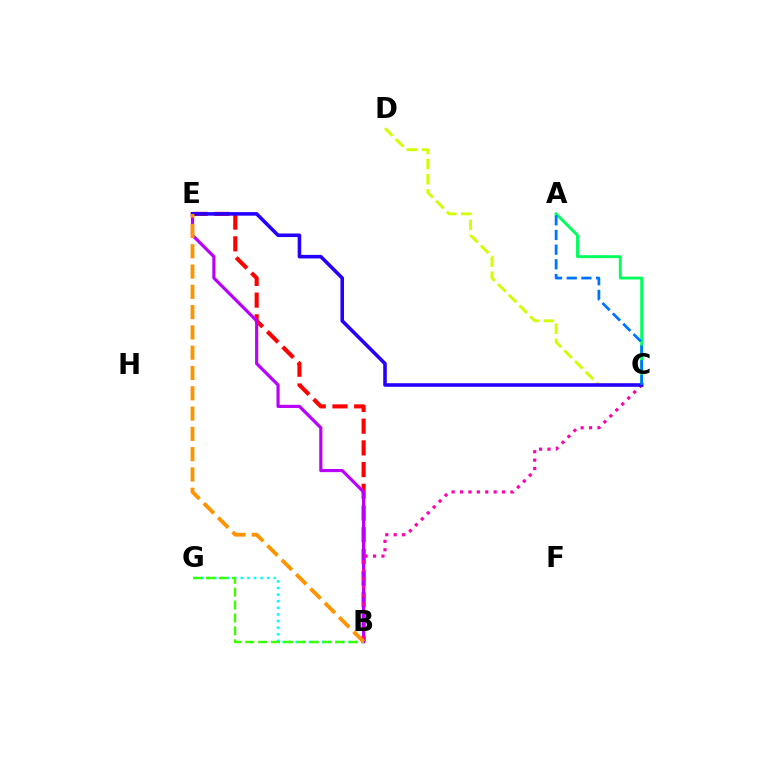{('B', 'E'): [{'color': '#ff0000', 'line_style': 'dashed', 'thickness': 2.95}, {'color': '#b900ff', 'line_style': 'solid', 'thickness': 2.28}, {'color': '#ff9400', 'line_style': 'dashed', 'thickness': 2.76}], ('C', 'D'): [{'color': '#d1ff00', 'line_style': 'dashed', 'thickness': 2.06}], ('B', 'G'): [{'color': '#00fff6', 'line_style': 'dotted', 'thickness': 1.79}, {'color': '#3dff00', 'line_style': 'dashed', 'thickness': 1.75}], ('B', 'C'): [{'color': '#ff00ac', 'line_style': 'dotted', 'thickness': 2.28}], ('A', 'C'): [{'color': '#00ff5c', 'line_style': 'solid', 'thickness': 2.09}, {'color': '#0074ff', 'line_style': 'dashed', 'thickness': 1.99}], ('C', 'E'): [{'color': '#2500ff', 'line_style': 'solid', 'thickness': 2.57}]}